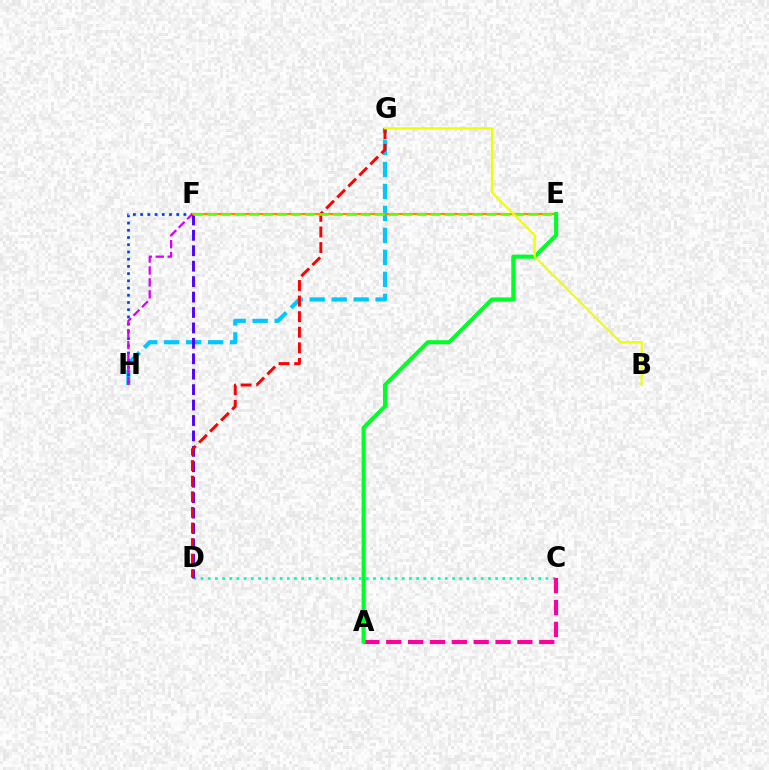{('G', 'H'): [{'color': '#00c7ff', 'line_style': 'dashed', 'thickness': 2.99}], ('C', 'D'): [{'color': '#00ffaf', 'line_style': 'dotted', 'thickness': 1.95}], ('A', 'C'): [{'color': '#ff00a0', 'line_style': 'dashed', 'thickness': 2.97}], ('D', 'F'): [{'color': '#4f00ff', 'line_style': 'dashed', 'thickness': 2.1}], ('F', 'H'): [{'color': '#003fff', 'line_style': 'dotted', 'thickness': 1.96}, {'color': '#d600ff', 'line_style': 'dashed', 'thickness': 1.62}], ('E', 'F'): [{'color': '#ff8800', 'line_style': 'solid', 'thickness': 1.6}, {'color': '#66ff00', 'line_style': 'dashed', 'thickness': 1.9}], ('D', 'G'): [{'color': '#ff0000', 'line_style': 'dashed', 'thickness': 2.12}], ('A', 'E'): [{'color': '#00ff27', 'line_style': 'solid', 'thickness': 2.92}], ('B', 'G'): [{'color': '#eeff00', 'line_style': 'solid', 'thickness': 1.56}]}